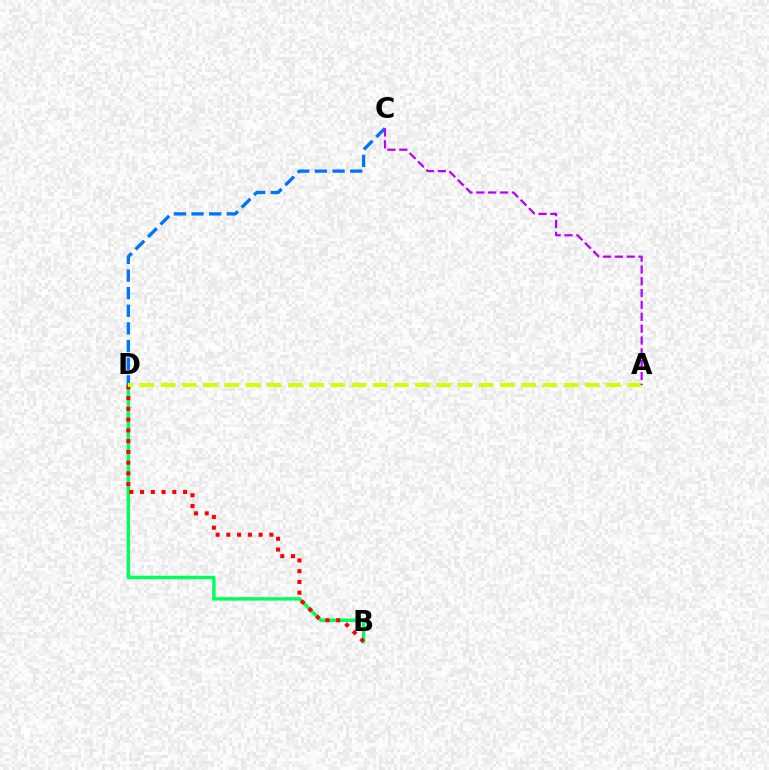{('B', 'D'): [{'color': '#00ff5c', 'line_style': 'solid', 'thickness': 2.46}, {'color': '#ff0000', 'line_style': 'dotted', 'thickness': 2.92}], ('C', 'D'): [{'color': '#0074ff', 'line_style': 'dashed', 'thickness': 2.4}], ('A', 'D'): [{'color': '#d1ff00', 'line_style': 'dashed', 'thickness': 2.88}], ('A', 'C'): [{'color': '#b900ff', 'line_style': 'dashed', 'thickness': 1.61}]}